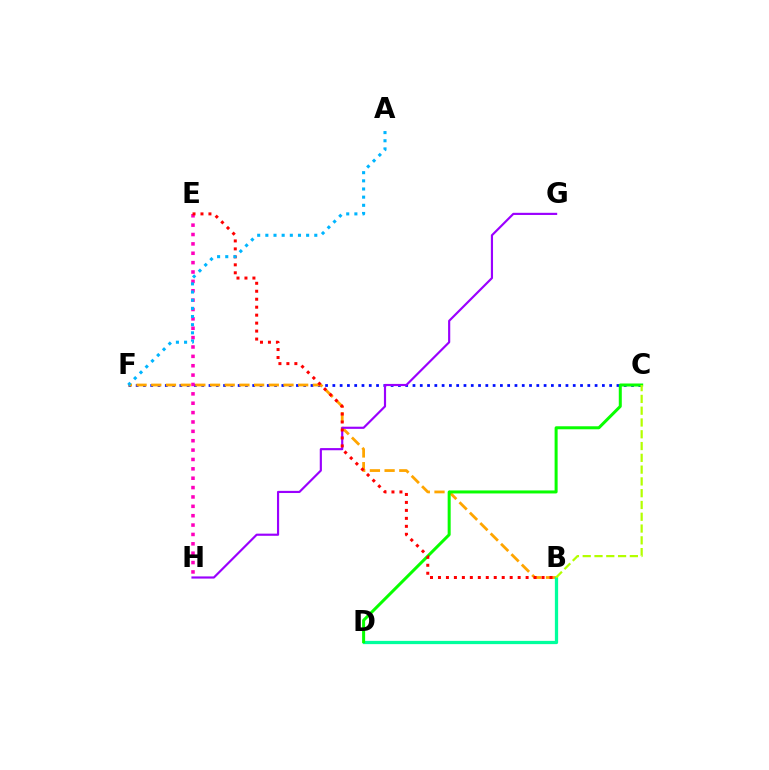{('C', 'F'): [{'color': '#0010ff', 'line_style': 'dotted', 'thickness': 1.98}], ('B', 'F'): [{'color': '#ffa500', 'line_style': 'dashed', 'thickness': 2.0}], ('B', 'D'): [{'color': '#00ff9d', 'line_style': 'solid', 'thickness': 2.35}], ('G', 'H'): [{'color': '#9b00ff', 'line_style': 'solid', 'thickness': 1.56}], ('C', 'D'): [{'color': '#08ff00', 'line_style': 'solid', 'thickness': 2.17}], ('E', 'H'): [{'color': '#ff00bd', 'line_style': 'dotted', 'thickness': 2.55}], ('B', 'E'): [{'color': '#ff0000', 'line_style': 'dotted', 'thickness': 2.17}], ('A', 'F'): [{'color': '#00b5ff', 'line_style': 'dotted', 'thickness': 2.22}], ('B', 'C'): [{'color': '#b3ff00', 'line_style': 'dashed', 'thickness': 1.6}]}